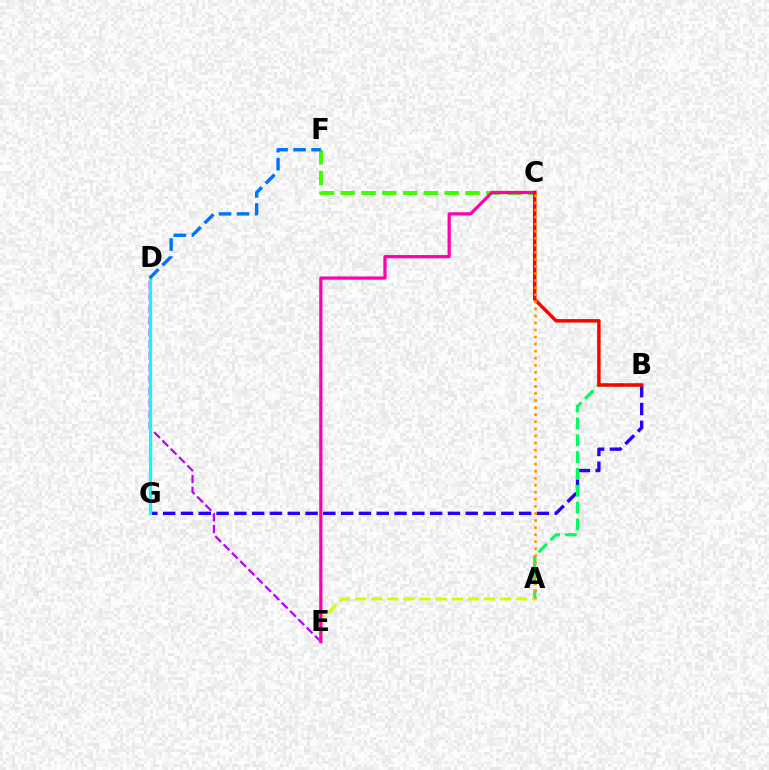{('D', 'E'): [{'color': '#b900ff', 'line_style': 'dashed', 'thickness': 1.6}], ('C', 'F'): [{'color': '#3dff00', 'line_style': 'dashed', 'thickness': 2.83}], ('B', 'G'): [{'color': '#2500ff', 'line_style': 'dashed', 'thickness': 2.42}], ('A', 'B'): [{'color': '#00ff5c', 'line_style': 'dashed', 'thickness': 2.29}], ('A', 'E'): [{'color': '#d1ff00', 'line_style': 'dashed', 'thickness': 2.19}], ('C', 'E'): [{'color': '#ff00ac', 'line_style': 'solid', 'thickness': 2.32}], ('D', 'G'): [{'color': '#00fff6', 'line_style': 'solid', 'thickness': 2.26}], ('B', 'C'): [{'color': '#ff0000', 'line_style': 'solid', 'thickness': 2.49}], ('D', 'F'): [{'color': '#0074ff', 'line_style': 'dashed', 'thickness': 2.45}], ('A', 'C'): [{'color': '#ff9400', 'line_style': 'dotted', 'thickness': 1.92}]}